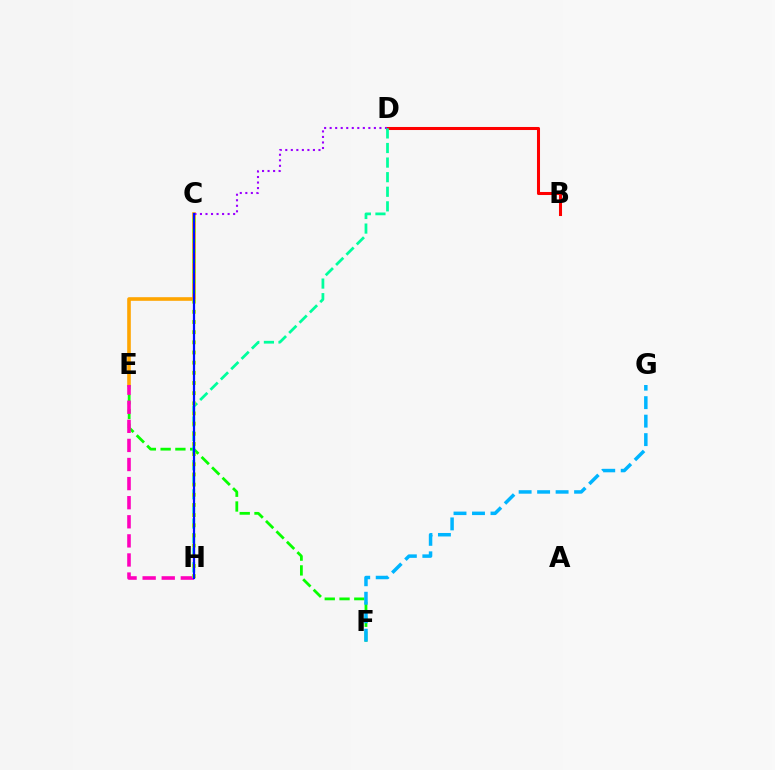{('C', 'E'): [{'color': '#ffa500', 'line_style': 'solid', 'thickness': 2.6}], ('B', 'D'): [{'color': '#ff0000', 'line_style': 'solid', 'thickness': 2.19}], ('E', 'F'): [{'color': '#08ff00', 'line_style': 'dashed', 'thickness': 2.01}], ('F', 'G'): [{'color': '#00b5ff', 'line_style': 'dashed', 'thickness': 2.51}], ('C', 'D'): [{'color': '#9b00ff', 'line_style': 'dotted', 'thickness': 1.5}], ('D', 'H'): [{'color': '#00ff9d', 'line_style': 'dashed', 'thickness': 1.98}], ('E', 'H'): [{'color': '#ff00bd', 'line_style': 'dashed', 'thickness': 2.59}], ('C', 'H'): [{'color': '#b3ff00', 'line_style': 'dotted', 'thickness': 2.76}, {'color': '#0010ff', 'line_style': 'solid', 'thickness': 1.61}]}